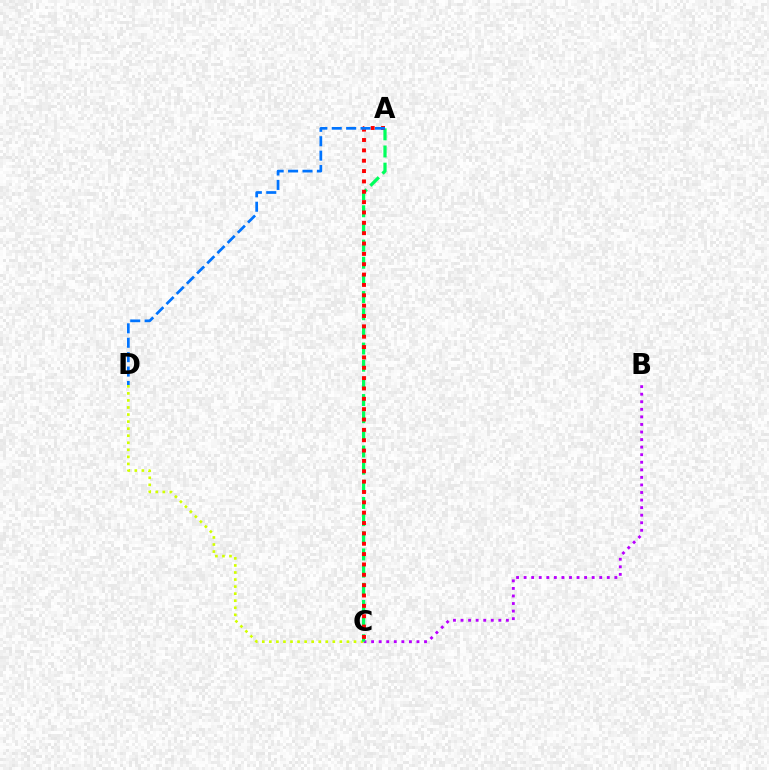{('B', 'C'): [{'color': '#b900ff', 'line_style': 'dotted', 'thickness': 2.05}], ('C', 'D'): [{'color': '#d1ff00', 'line_style': 'dotted', 'thickness': 1.92}], ('A', 'C'): [{'color': '#00ff5c', 'line_style': 'dashed', 'thickness': 2.33}, {'color': '#ff0000', 'line_style': 'dotted', 'thickness': 2.81}], ('A', 'D'): [{'color': '#0074ff', 'line_style': 'dashed', 'thickness': 1.96}]}